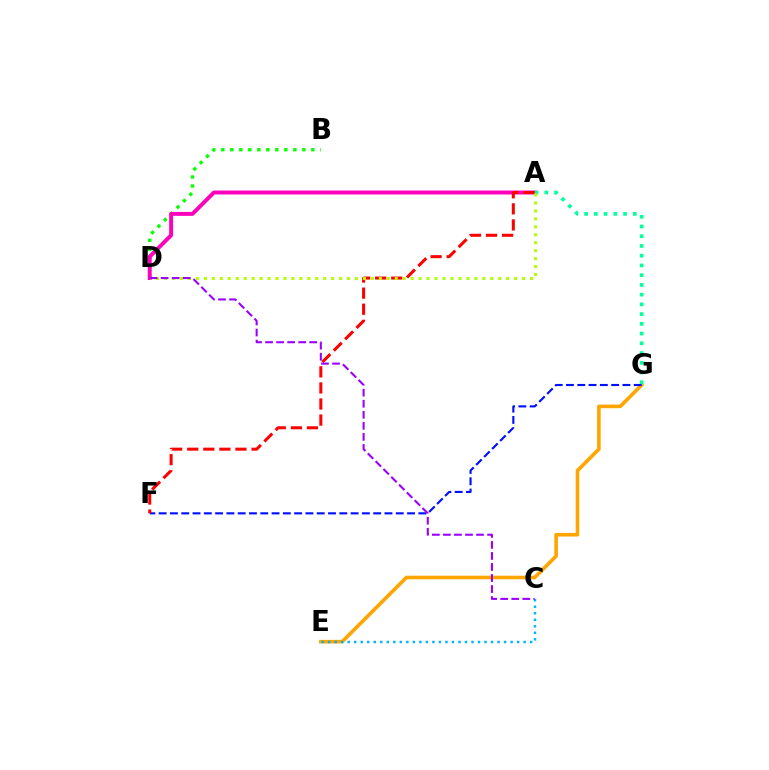{('E', 'G'): [{'color': '#ffa500', 'line_style': 'solid', 'thickness': 2.6}], ('B', 'D'): [{'color': '#08ff00', 'line_style': 'dotted', 'thickness': 2.45}], ('A', 'D'): [{'color': '#ff00bd', 'line_style': 'solid', 'thickness': 2.83}, {'color': '#b3ff00', 'line_style': 'dotted', 'thickness': 2.16}], ('F', 'G'): [{'color': '#0010ff', 'line_style': 'dashed', 'thickness': 1.53}], ('A', 'G'): [{'color': '#00ff9d', 'line_style': 'dotted', 'thickness': 2.65}], ('C', 'E'): [{'color': '#00b5ff', 'line_style': 'dotted', 'thickness': 1.77}], ('A', 'F'): [{'color': '#ff0000', 'line_style': 'dashed', 'thickness': 2.18}], ('C', 'D'): [{'color': '#9b00ff', 'line_style': 'dashed', 'thickness': 1.5}]}